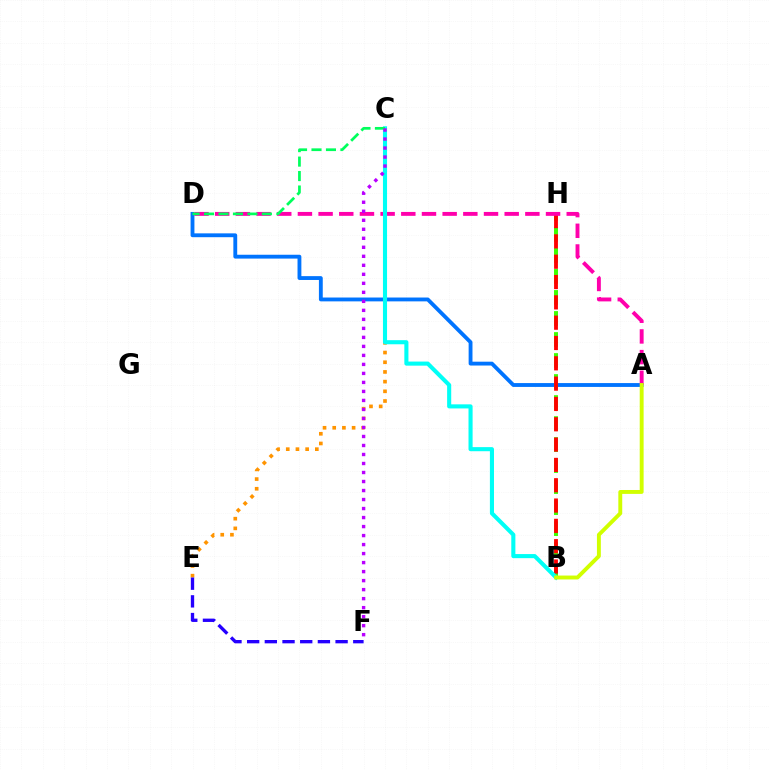{('A', 'D'): [{'color': '#0074ff', 'line_style': 'solid', 'thickness': 2.77}, {'color': '#ff00ac', 'line_style': 'dashed', 'thickness': 2.81}], ('B', 'H'): [{'color': '#3dff00', 'line_style': 'dashed', 'thickness': 2.86}, {'color': '#ff0000', 'line_style': 'dashed', 'thickness': 2.76}], ('C', 'E'): [{'color': '#ff9400', 'line_style': 'dotted', 'thickness': 2.63}], ('B', 'C'): [{'color': '#00fff6', 'line_style': 'solid', 'thickness': 2.95}], ('C', 'D'): [{'color': '#00ff5c', 'line_style': 'dashed', 'thickness': 1.96}], ('A', 'B'): [{'color': '#d1ff00', 'line_style': 'solid', 'thickness': 2.81}], ('E', 'F'): [{'color': '#2500ff', 'line_style': 'dashed', 'thickness': 2.4}], ('C', 'F'): [{'color': '#b900ff', 'line_style': 'dotted', 'thickness': 2.45}]}